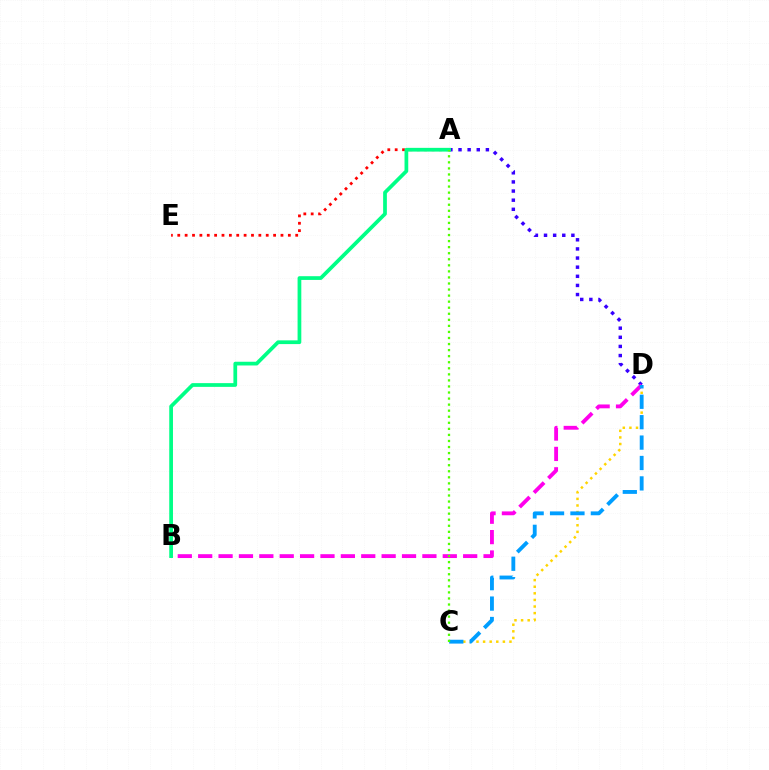{('C', 'D'): [{'color': '#ffd500', 'line_style': 'dotted', 'thickness': 1.79}, {'color': '#009eff', 'line_style': 'dashed', 'thickness': 2.77}], ('A', 'D'): [{'color': '#3700ff', 'line_style': 'dotted', 'thickness': 2.48}], ('A', 'E'): [{'color': '#ff0000', 'line_style': 'dotted', 'thickness': 2.0}], ('B', 'D'): [{'color': '#ff00ed', 'line_style': 'dashed', 'thickness': 2.77}], ('A', 'B'): [{'color': '#00ff86', 'line_style': 'solid', 'thickness': 2.69}], ('A', 'C'): [{'color': '#4fff00', 'line_style': 'dotted', 'thickness': 1.65}]}